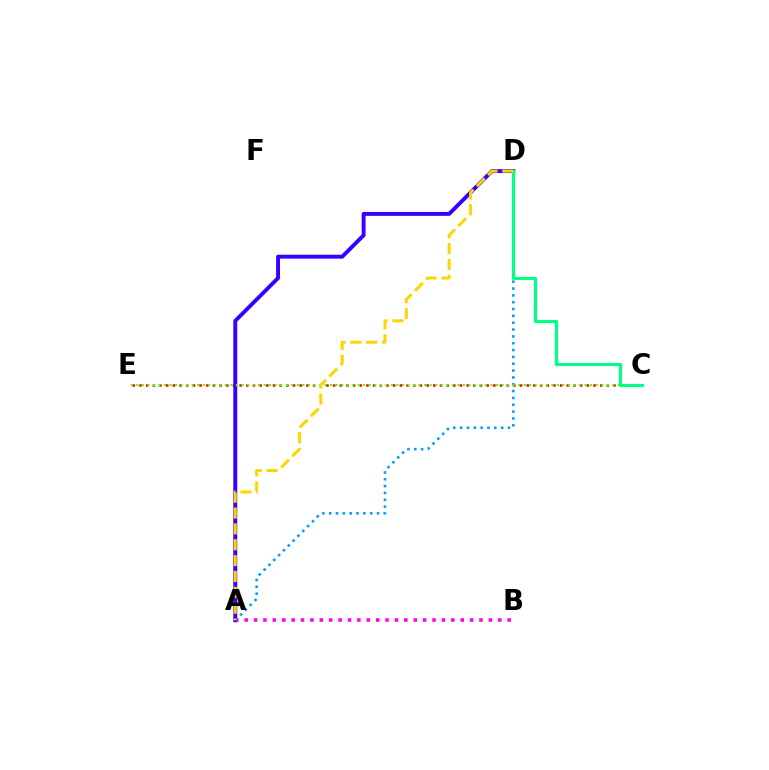{('A', 'D'): [{'color': '#009eff', 'line_style': 'dotted', 'thickness': 1.86}, {'color': '#3700ff', 'line_style': 'solid', 'thickness': 2.82}, {'color': '#ffd500', 'line_style': 'dashed', 'thickness': 2.15}], ('A', 'B'): [{'color': '#ff00ed', 'line_style': 'dotted', 'thickness': 2.55}], ('C', 'E'): [{'color': '#ff0000', 'line_style': 'dotted', 'thickness': 1.81}, {'color': '#4fff00', 'line_style': 'dotted', 'thickness': 1.5}], ('C', 'D'): [{'color': '#00ff86', 'line_style': 'solid', 'thickness': 2.26}]}